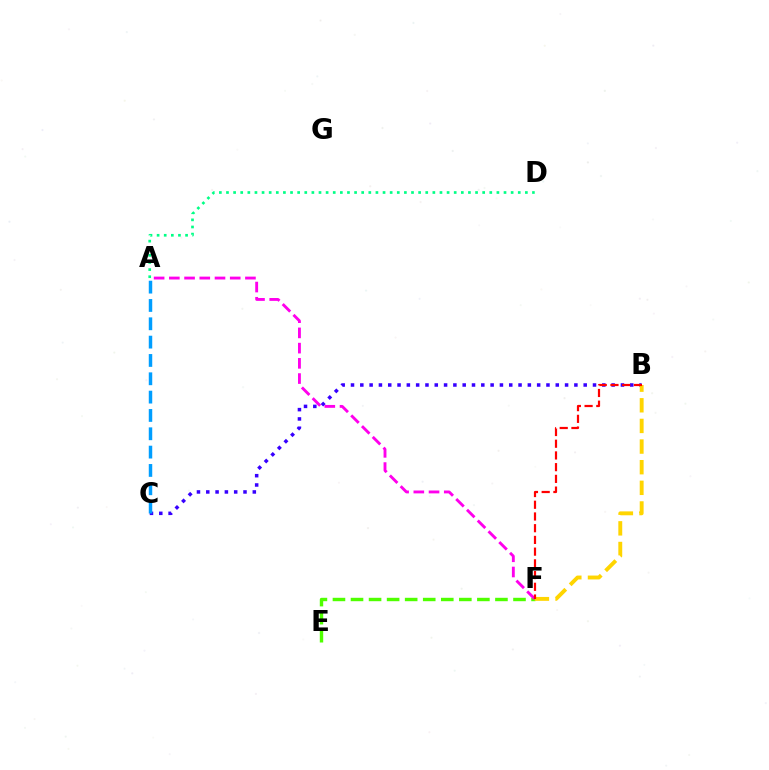{('B', 'C'): [{'color': '#3700ff', 'line_style': 'dotted', 'thickness': 2.53}], ('E', 'F'): [{'color': '#4fff00', 'line_style': 'dashed', 'thickness': 2.45}], ('A', 'D'): [{'color': '#00ff86', 'line_style': 'dotted', 'thickness': 1.93}], ('A', 'C'): [{'color': '#009eff', 'line_style': 'dashed', 'thickness': 2.49}], ('A', 'F'): [{'color': '#ff00ed', 'line_style': 'dashed', 'thickness': 2.07}], ('B', 'F'): [{'color': '#ffd500', 'line_style': 'dashed', 'thickness': 2.8}, {'color': '#ff0000', 'line_style': 'dashed', 'thickness': 1.59}]}